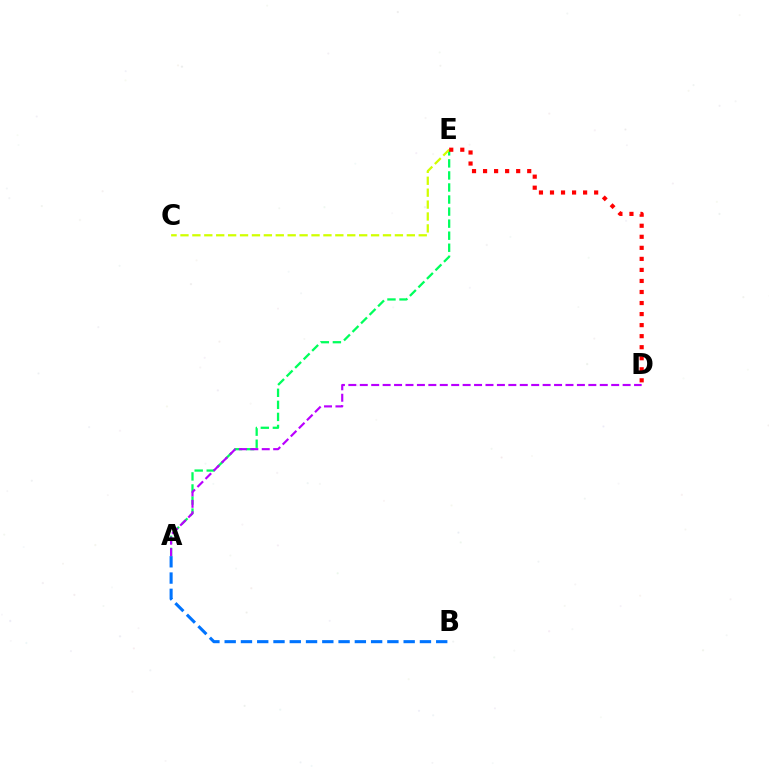{('A', 'E'): [{'color': '#00ff5c', 'line_style': 'dashed', 'thickness': 1.64}], ('A', 'B'): [{'color': '#0074ff', 'line_style': 'dashed', 'thickness': 2.21}], ('C', 'E'): [{'color': '#d1ff00', 'line_style': 'dashed', 'thickness': 1.62}], ('A', 'D'): [{'color': '#b900ff', 'line_style': 'dashed', 'thickness': 1.55}], ('D', 'E'): [{'color': '#ff0000', 'line_style': 'dotted', 'thickness': 3.0}]}